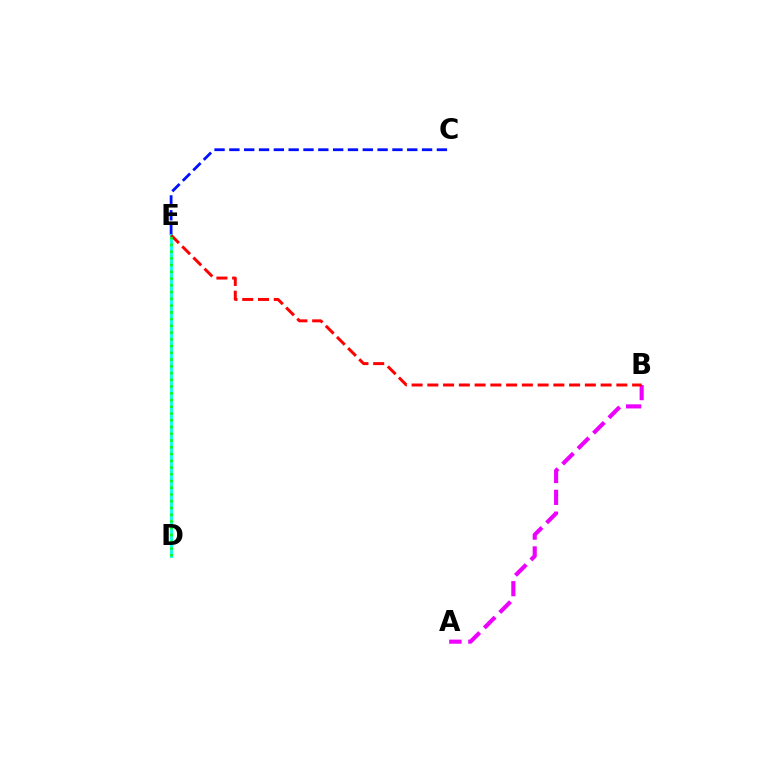{('C', 'E'): [{'color': '#0010ff', 'line_style': 'dashed', 'thickness': 2.01}], ('D', 'E'): [{'color': '#fcf500', 'line_style': 'dashed', 'thickness': 2.36}, {'color': '#00fff6', 'line_style': 'solid', 'thickness': 2.01}, {'color': '#08ff00', 'line_style': 'dotted', 'thickness': 1.83}], ('A', 'B'): [{'color': '#ee00ff', 'line_style': 'dashed', 'thickness': 2.96}], ('B', 'E'): [{'color': '#ff0000', 'line_style': 'dashed', 'thickness': 2.14}]}